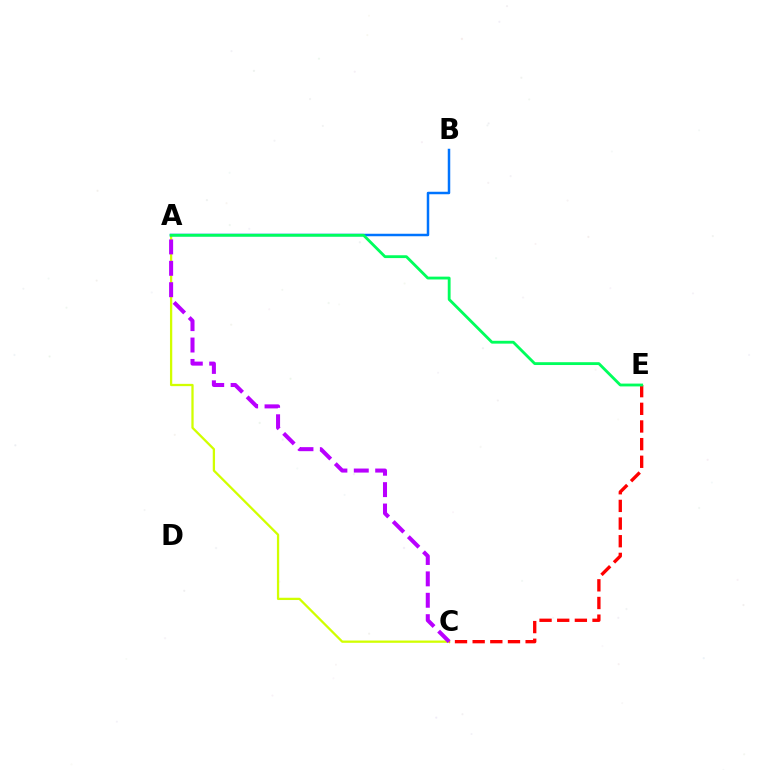{('A', 'C'): [{'color': '#d1ff00', 'line_style': 'solid', 'thickness': 1.64}, {'color': '#b900ff', 'line_style': 'dashed', 'thickness': 2.91}], ('C', 'E'): [{'color': '#ff0000', 'line_style': 'dashed', 'thickness': 2.4}], ('A', 'B'): [{'color': '#0074ff', 'line_style': 'solid', 'thickness': 1.8}], ('A', 'E'): [{'color': '#00ff5c', 'line_style': 'solid', 'thickness': 2.04}]}